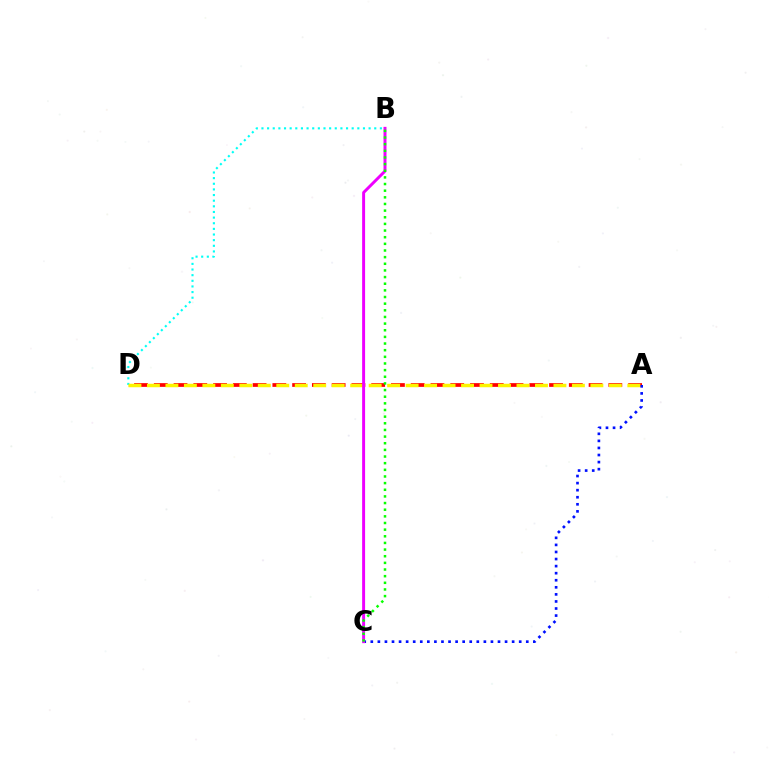{('A', 'D'): [{'color': '#ff0000', 'line_style': 'dashed', 'thickness': 2.68}, {'color': '#fcf500', 'line_style': 'dashed', 'thickness': 2.51}], ('B', 'D'): [{'color': '#00fff6', 'line_style': 'dotted', 'thickness': 1.53}], ('A', 'C'): [{'color': '#0010ff', 'line_style': 'dotted', 'thickness': 1.92}], ('B', 'C'): [{'color': '#ee00ff', 'line_style': 'solid', 'thickness': 2.12}, {'color': '#08ff00', 'line_style': 'dotted', 'thickness': 1.81}]}